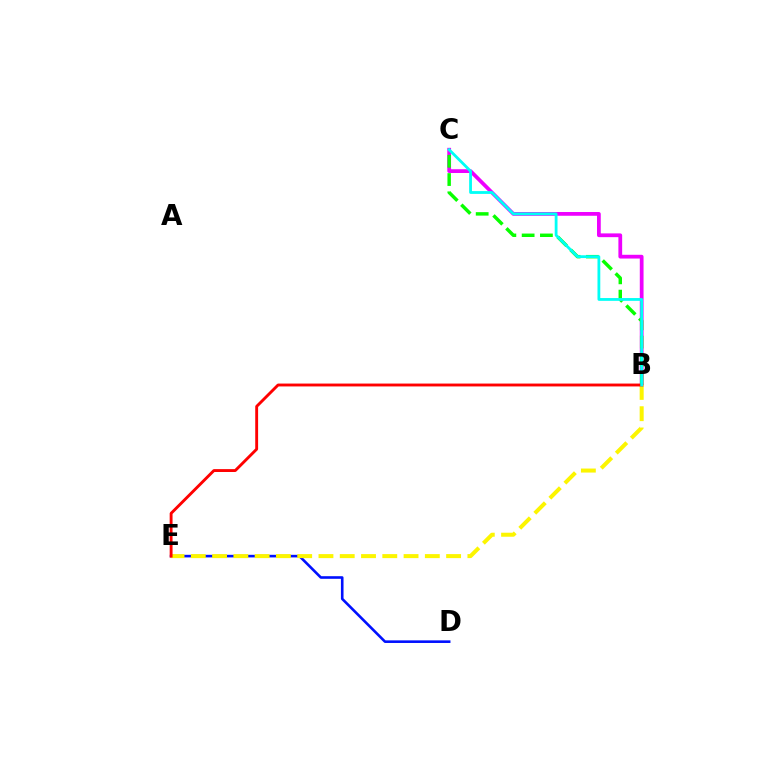{('D', 'E'): [{'color': '#0010ff', 'line_style': 'solid', 'thickness': 1.88}], ('B', 'C'): [{'color': '#ee00ff', 'line_style': 'solid', 'thickness': 2.7}, {'color': '#08ff00', 'line_style': 'dashed', 'thickness': 2.48}, {'color': '#00fff6', 'line_style': 'solid', 'thickness': 2.02}], ('B', 'E'): [{'color': '#fcf500', 'line_style': 'dashed', 'thickness': 2.89}, {'color': '#ff0000', 'line_style': 'solid', 'thickness': 2.07}]}